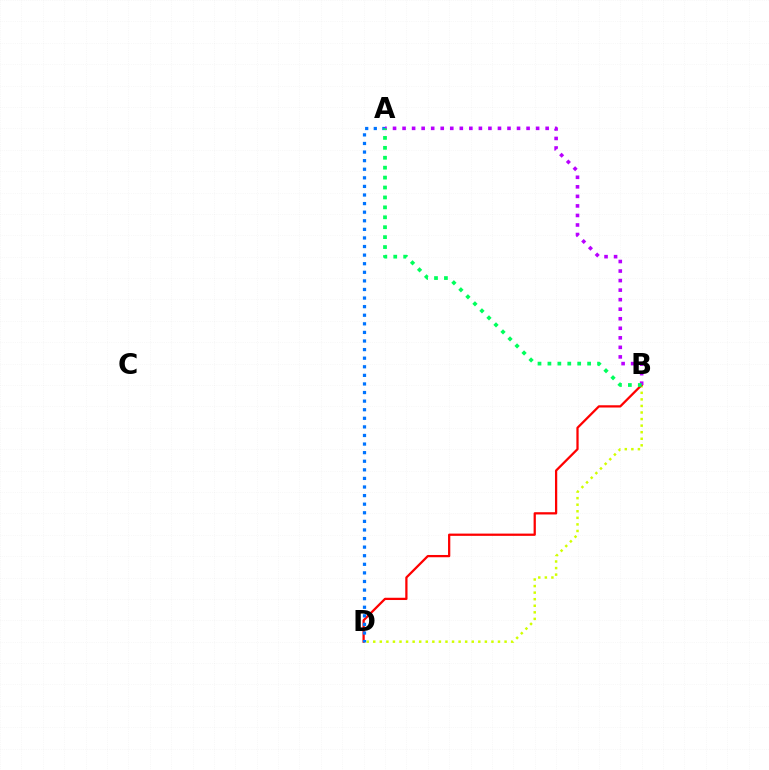{('B', 'D'): [{'color': '#d1ff00', 'line_style': 'dotted', 'thickness': 1.78}, {'color': '#ff0000', 'line_style': 'solid', 'thickness': 1.63}], ('A', 'D'): [{'color': '#0074ff', 'line_style': 'dotted', 'thickness': 2.33}], ('A', 'B'): [{'color': '#b900ff', 'line_style': 'dotted', 'thickness': 2.59}, {'color': '#00ff5c', 'line_style': 'dotted', 'thickness': 2.7}]}